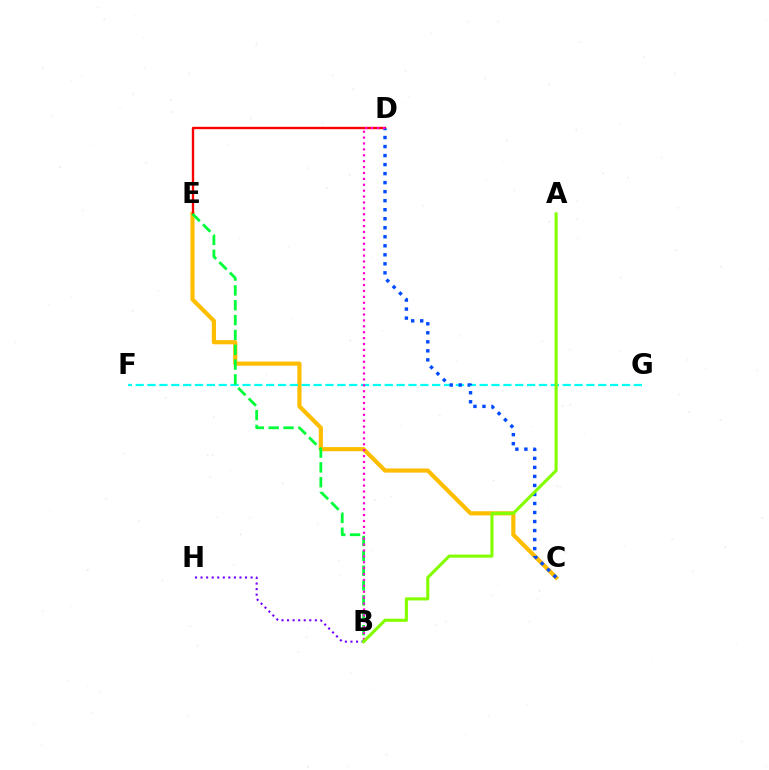{('C', 'E'): [{'color': '#ffbd00', 'line_style': 'solid', 'thickness': 3.0}], ('D', 'E'): [{'color': '#ff0000', 'line_style': 'solid', 'thickness': 1.7}], ('F', 'G'): [{'color': '#00fff6', 'line_style': 'dashed', 'thickness': 1.61}], ('C', 'D'): [{'color': '#004bff', 'line_style': 'dotted', 'thickness': 2.45}], ('B', 'E'): [{'color': '#00ff39', 'line_style': 'dashed', 'thickness': 2.02}], ('B', 'H'): [{'color': '#7200ff', 'line_style': 'dotted', 'thickness': 1.51}], ('B', 'D'): [{'color': '#ff00cf', 'line_style': 'dotted', 'thickness': 1.6}], ('A', 'B'): [{'color': '#84ff00', 'line_style': 'solid', 'thickness': 2.24}]}